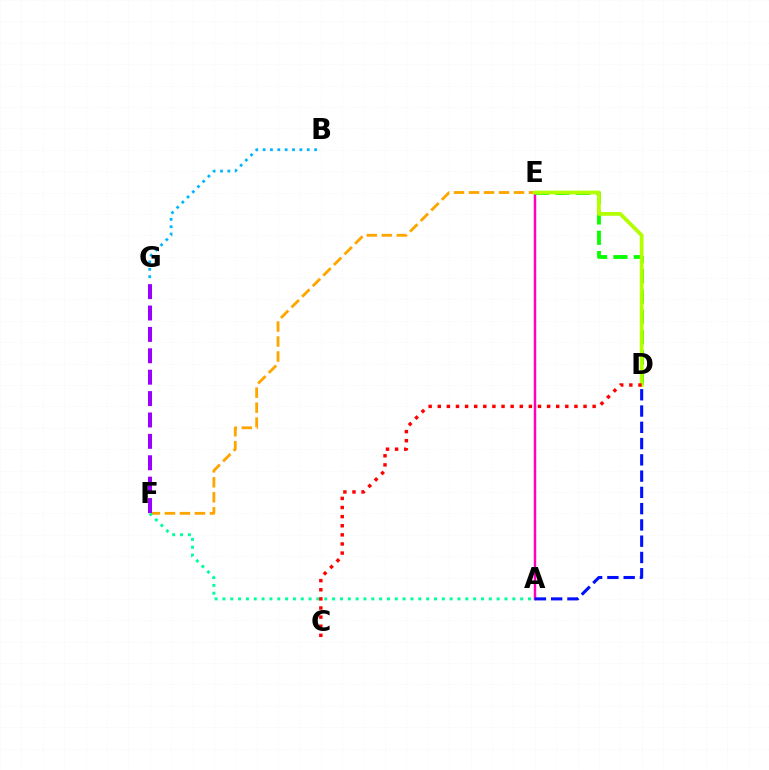{('A', 'E'): [{'color': '#ff00bd', 'line_style': 'solid', 'thickness': 1.77}], ('B', 'G'): [{'color': '#00b5ff', 'line_style': 'dotted', 'thickness': 2.0}], ('E', 'F'): [{'color': '#ffa500', 'line_style': 'dashed', 'thickness': 2.04}], ('D', 'E'): [{'color': '#08ff00', 'line_style': 'dashed', 'thickness': 2.76}, {'color': '#b3ff00', 'line_style': 'solid', 'thickness': 2.72}], ('A', 'F'): [{'color': '#00ff9d', 'line_style': 'dotted', 'thickness': 2.13}], ('A', 'D'): [{'color': '#0010ff', 'line_style': 'dashed', 'thickness': 2.21}], ('F', 'G'): [{'color': '#9b00ff', 'line_style': 'dashed', 'thickness': 2.91}], ('C', 'D'): [{'color': '#ff0000', 'line_style': 'dotted', 'thickness': 2.48}]}